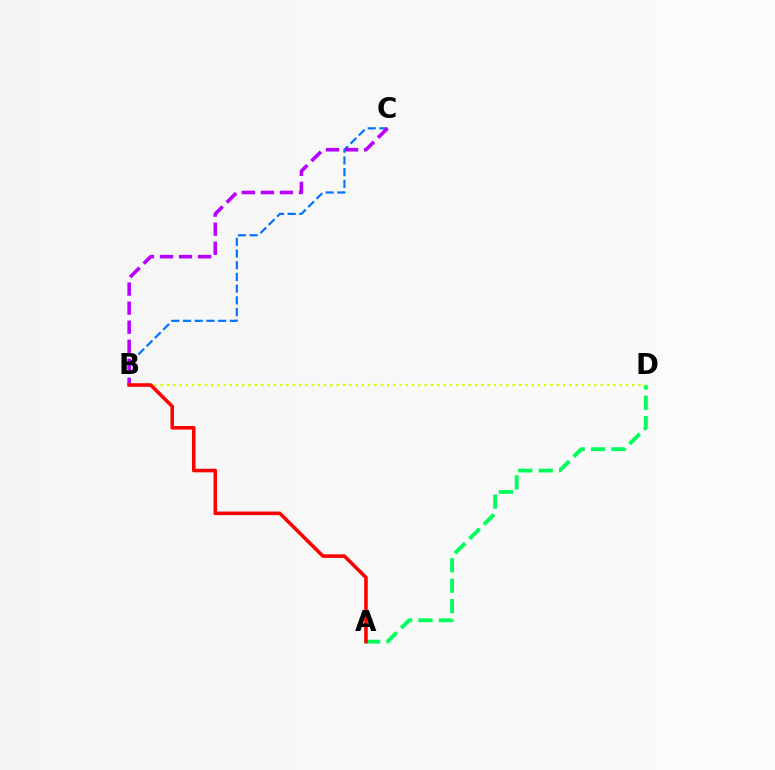{('A', 'D'): [{'color': '#00ff5c', 'line_style': 'dashed', 'thickness': 2.77}], ('B', 'C'): [{'color': '#0074ff', 'line_style': 'dashed', 'thickness': 1.59}, {'color': '#b900ff', 'line_style': 'dashed', 'thickness': 2.59}], ('B', 'D'): [{'color': '#d1ff00', 'line_style': 'dotted', 'thickness': 1.71}], ('A', 'B'): [{'color': '#ff0000', 'line_style': 'solid', 'thickness': 2.56}]}